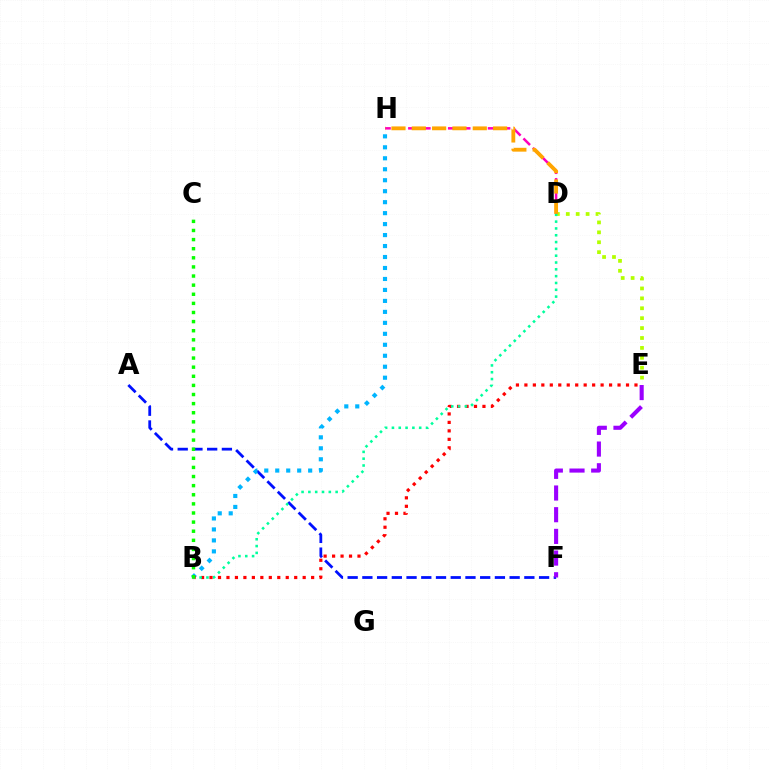{('D', 'E'): [{'color': '#b3ff00', 'line_style': 'dotted', 'thickness': 2.69}], ('A', 'F'): [{'color': '#0010ff', 'line_style': 'dashed', 'thickness': 2.0}], ('D', 'H'): [{'color': '#ff00bd', 'line_style': 'dashed', 'thickness': 1.8}, {'color': '#ffa500', 'line_style': 'dashed', 'thickness': 2.76}], ('B', 'H'): [{'color': '#00b5ff', 'line_style': 'dotted', 'thickness': 2.98}], ('B', 'E'): [{'color': '#ff0000', 'line_style': 'dotted', 'thickness': 2.3}], ('E', 'F'): [{'color': '#9b00ff', 'line_style': 'dashed', 'thickness': 2.95}], ('B', 'D'): [{'color': '#00ff9d', 'line_style': 'dotted', 'thickness': 1.85}], ('B', 'C'): [{'color': '#08ff00', 'line_style': 'dotted', 'thickness': 2.48}]}